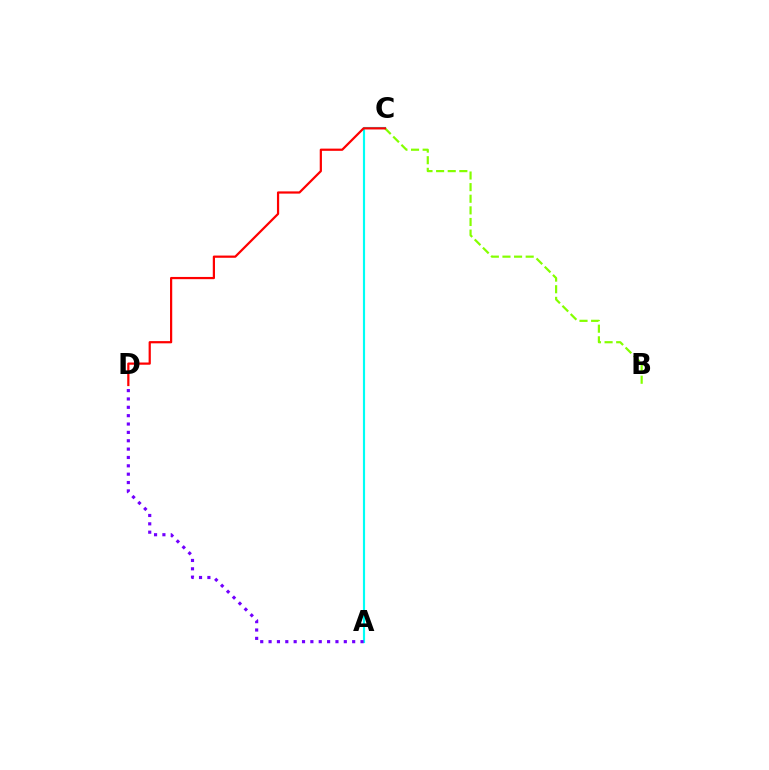{('B', 'C'): [{'color': '#84ff00', 'line_style': 'dashed', 'thickness': 1.58}], ('A', 'C'): [{'color': '#00fff6', 'line_style': 'solid', 'thickness': 1.55}], ('A', 'D'): [{'color': '#7200ff', 'line_style': 'dotted', 'thickness': 2.27}], ('C', 'D'): [{'color': '#ff0000', 'line_style': 'solid', 'thickness': 1.6}]}